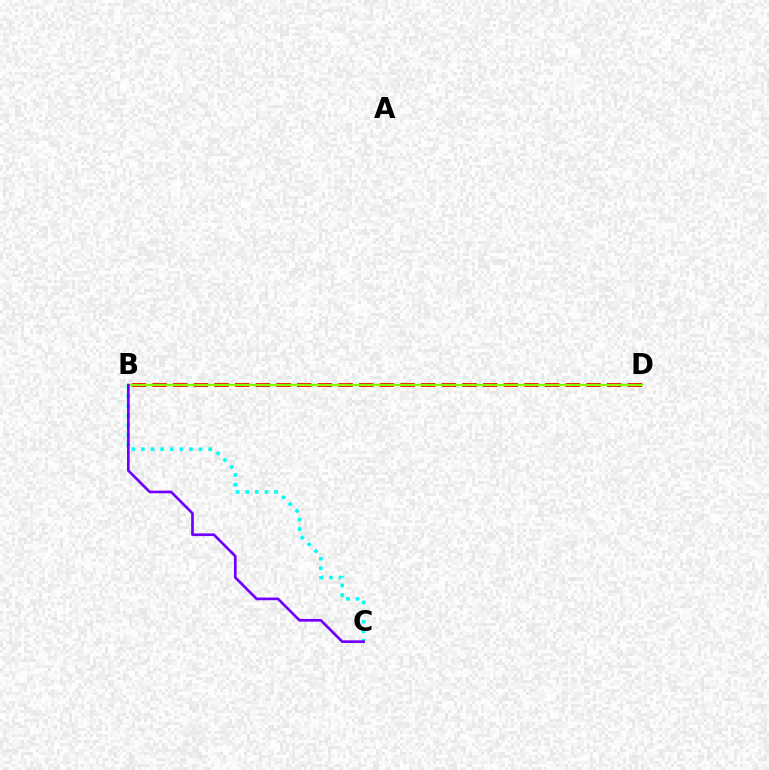{('B', 'D'): [{'color': '#ff0000', 'line_style': 'dashed', 'thickness': 2.81}, {'color': '#84ff00', 'line_style': 'solid', 'thickness': 1.61}], ('B', 'C'): [{'color': '#00fff6', 'line_style': 'dotted', 'thickness': 2.61}, {'color': '#7200ff', 'line_style': 'solid', 'thickness': 1.94}]}